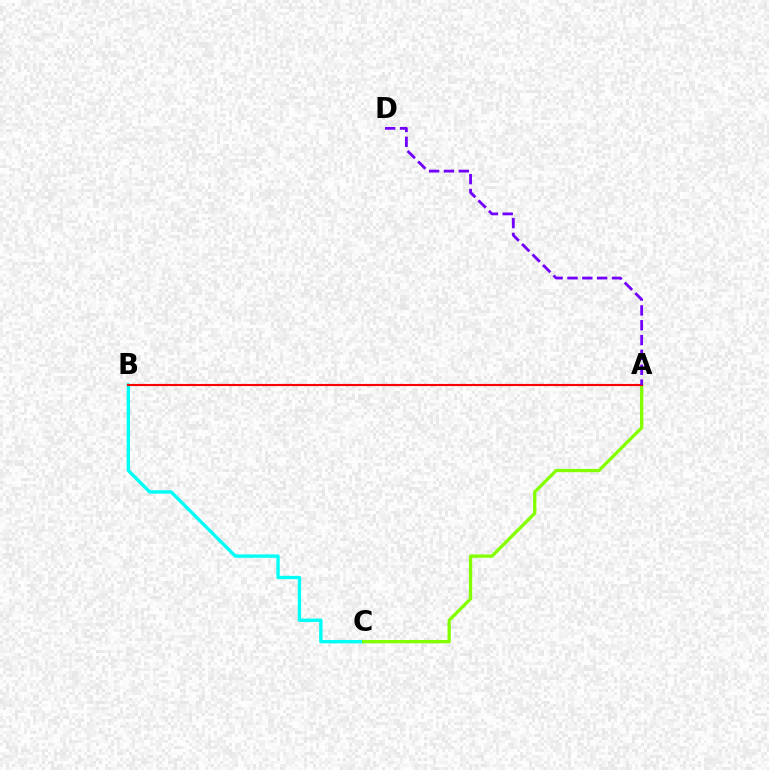{('B', 'C'): [{'color': '#00fff6', 'line_style': 'solid', 'thickness': 2.42}], ('A', 'C'): [{'color': '#84ff00', 'line_style': 'solid', 'thickness': 2.36}], ('A', 'B'): [{'color': '#ff0000', 'line_style': 'solid', 'thickness': 1.53}], ('A', 'D'): [{'color': '#7200ff', 'line_style': 'dashed', 'thickness': 2.02}]}